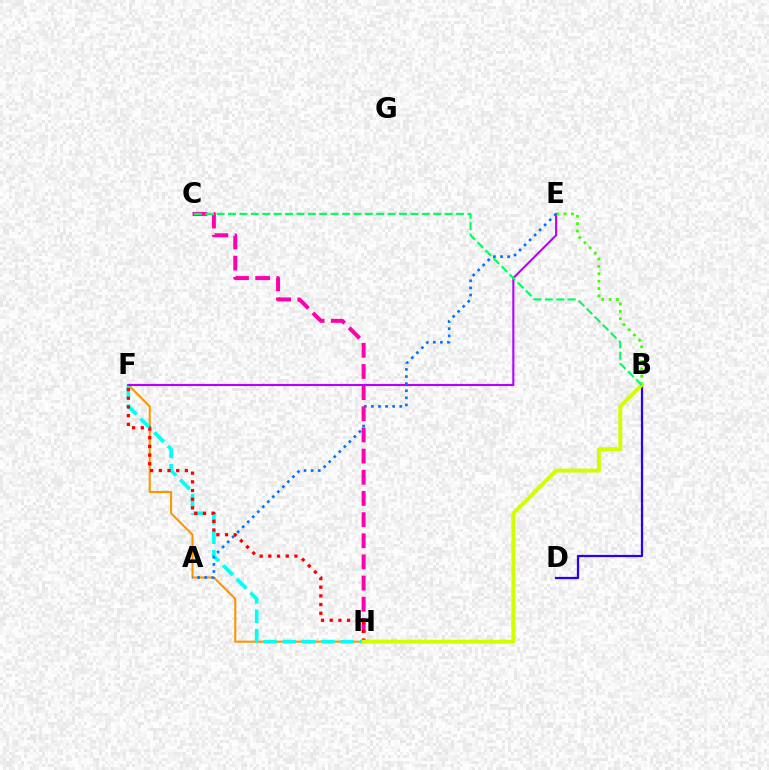{('F', 'H'): [{'color': '#ff9400', 'line_style': 'solid', 'thickness': 1.51}, {'color': '#00fff6', 'line_style': 'dashed', 'thickness': 2.63}, {'color': '#ff0000', 'line_style': 'dotted', 'thickness': 2.36}], ('B', 'D'): [{'color': '#2500ff', 'line_style': 'solid', 'thickness': 1.62}], ('E', 'F'): [{'color': '#b900ff', 'line_style': 'solid', 'thickness': 1.51}], ('B', 'E'): [{'color': '#3dff00', 'line_style': 'dotted', 'thickness': 2.0}], ('A', 'E'): [{'color': '#0074ff', 'line_style': 'dotted', 'thickness': 1.93}], ('C', 'H'): [{'color': '#ff00ac', 'line_style': 'dashed', 'thickness': 2.87}], ('B', 'H'): [{'color': '#d1ff00', 'line_style': 'solid', 'thickness': 2.83}], ('B', 'C'): [{'color': '#00ff5c', 'line_style': 'dashed', 'thickness': 1.55}]}